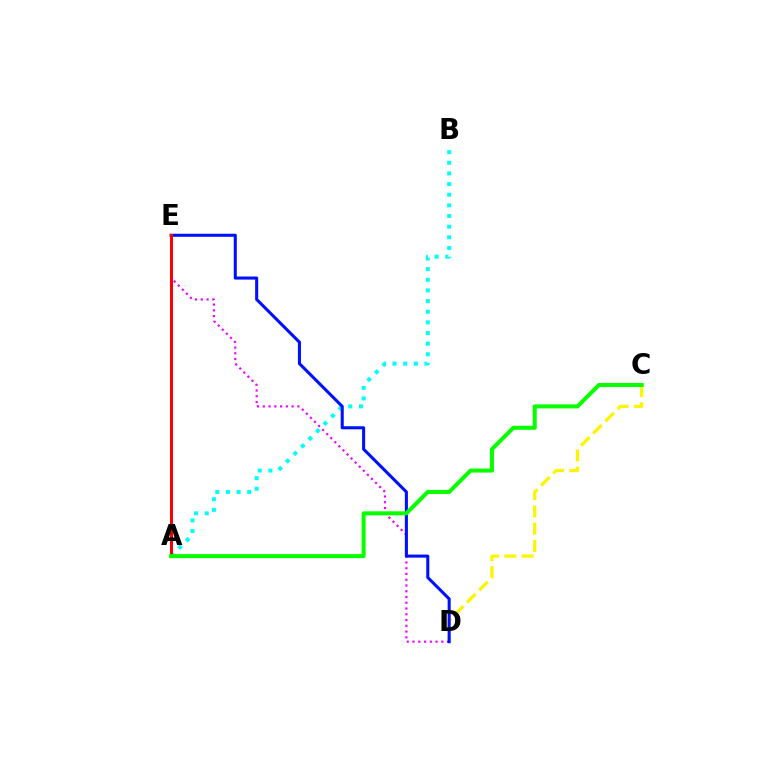{('C', 'D'): [{'color': '#fcf500', 'line_style': 'dashed', 'thickness': 2.34}], ('A', 'B'): [{'color': '#00fff6', 'line_style': 'dotted', 'thickness': 2.89}], ('D', 'E'): [{'color': '#ee00ff', 'line_style': 'dotted', 'thickness': 1.56}, {'color': '#0010ff', 'line_style': 'solid', 'thickness': 2.21}], ('A', 'E'): [{'color': '#ff0000', 'line_style': 'solid', 'thickness': 2.16}], ('A', 'C'): [{'color': '#08ff00', 'line_style': 'solid', 'thickness': 2.91}]}